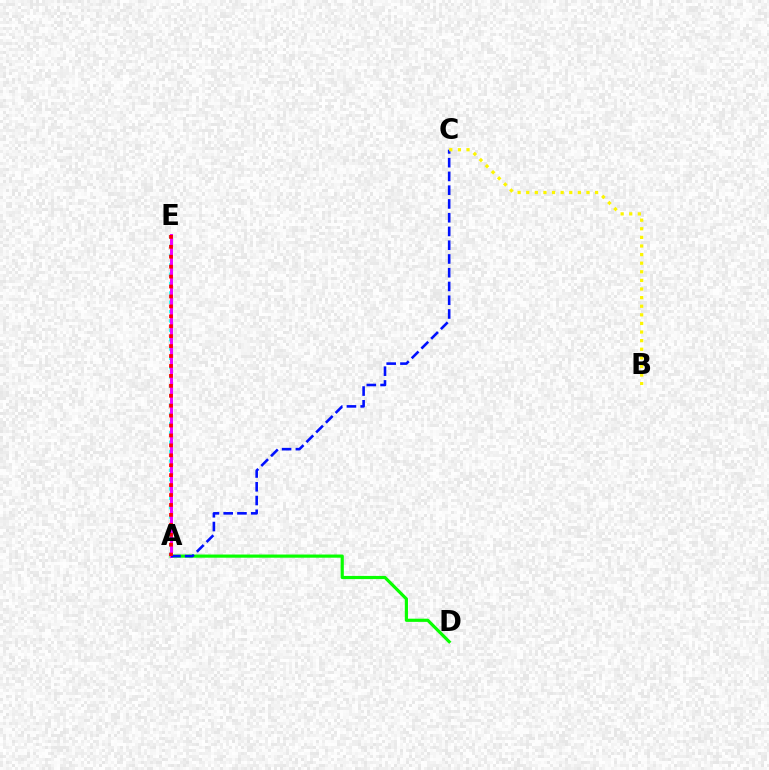{('A', 'D'): [{'color': '#08ff00', 'line_style': 'solid', 'thickness': 2.29}], ('A', 'E'): [{'color': '#00fff6', 'line_style': 'dotted', 'thickness': 2.54}, {'color': '#ee00ff', 'line_style': 'solid', 'thickness': 2.13}, {'color': '#ff0000', 'line_style': 'dotted', 'thickness': 2.7}], ('A', 'C'): [{'color': '#0010ff', 'line_style': 'dashed', 'thickness': 1.87}], ('B', 'C'): [{'color': '#fcf500', 'line_style': 'dotted', 'thickness': 2.34}]}